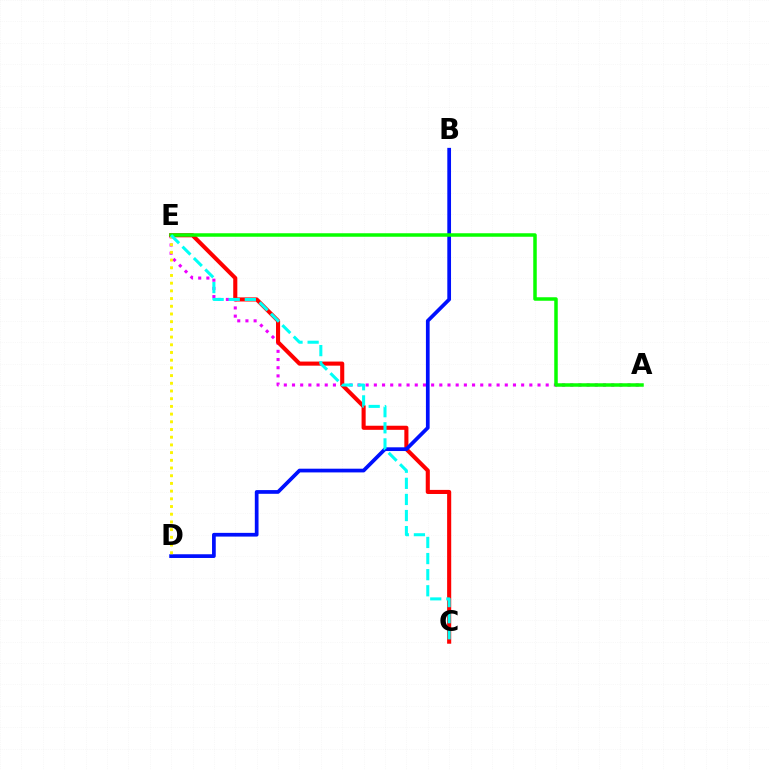{('A', 'E'): [{'color': '#ee00ff', 'line_style': 'dotted', 'thickness': 2.22}, {'color': '#08ff00', 'line_style': 'solid', 'thickness': 2.52}], ('C', 'E'): [{'color': '#ff0000', 'line_style': 'solid', 'thickness': 2.95}, {'color': '#00fff6', 'line_style': 'dashed', 'thickness': 2.19}], ('B', 'D'): [{'color': '#0010ff', 'line_style': 'solid', 'thickness': 2.68}], ('D', 'E'): [{'color': '#fcf500', 'line_style': 'dotted', 'thickness': 2.09}]}